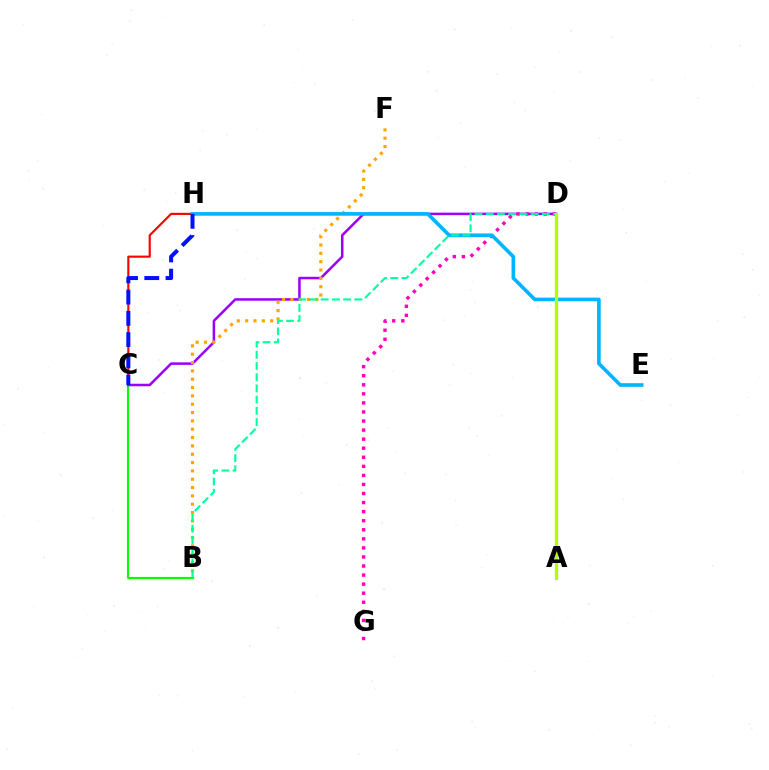{('B', 'C'): [{'color': '#08ff00', 'line_style': 'solid', 'thickness': 1.55}], ('C', 'D'): [{'color': '#9b00ff', 'line_style': 'solid', 'thickness': 1.82}], ('D', 'G'): [{'color': '#ff00bd', 'line_style': 'dotted', 'thickness': 2.46}], ('C', 'H'): [{'color': '#ff0000', 'line_style': 'solid', 'thickness': 1.55}, {'color': '#0010ff', 'line_style': 'dashed', 'thickness': 2.89}], ('B', 'F'): [{'color': '#ffa500', 'line_style': 'dotted', 'thickness': 2.26}], ('E', 'H'): [{'color': '#00b5ff', 'line_style': 'solid', 'thickness': 2.62}], ('B', 'D'): [{'color': '#00ff9d', 'line_style': 'dashed', 'thickness': 1.52}], ('A', 'D'): [{'color': '#b3ff00', 'line_style': 'solid', 'thickness': 2.35}]}